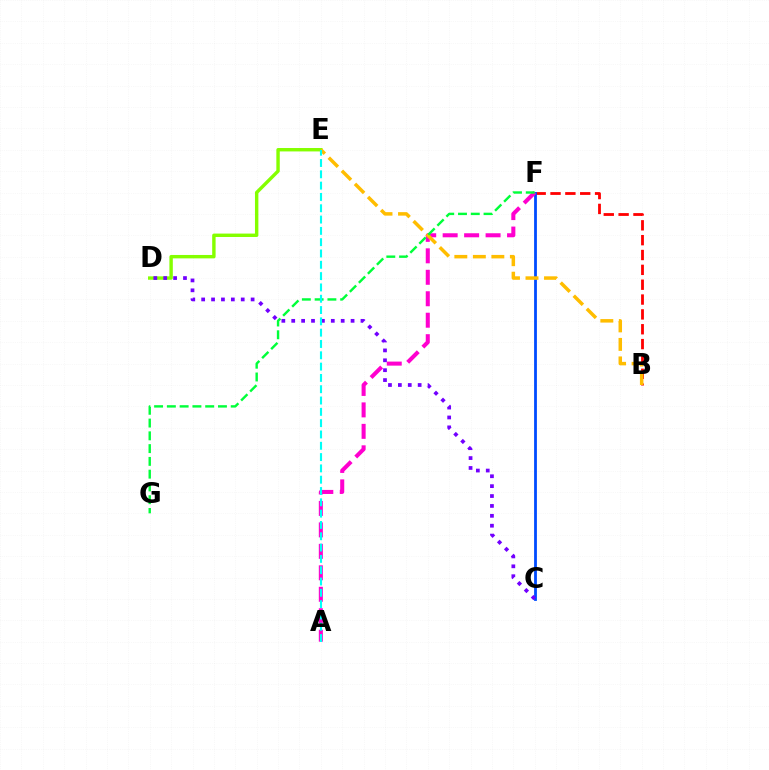{('B', 'F'): [{'color': '#ff0000', 'line_style': 'dashed', 'thickness': 2.02}], ('C', 'F'): [{'color': '#004bff', 'line_style': 'solid', 'thickness': 2.02}], ('A', 'F'): [{'color': '#ff00cf', 'line_style': 'dashed', 'thickness': 2.92}], ('D', 'E'): [{'color': '#84ff00', 'line_style': 'solid', 'thickness': 2.45}], ('B', 'E'): [{'color': '#ffbd00', 'line_style': 'dashed', 'thickness': 2.51}], ('C', 'D'): [{'color': '#7200ff', 'line_style': 'dotted', 'thickness': 2.69}], ('F', 'G'): [{'color': '#00ff39', 'line_style': 'dashed', 'thickness': 1.74}], ('A', 'E'): [{'color': '#00fff6', 'line_style': 'dashed', 'thickness': 1.54}]}